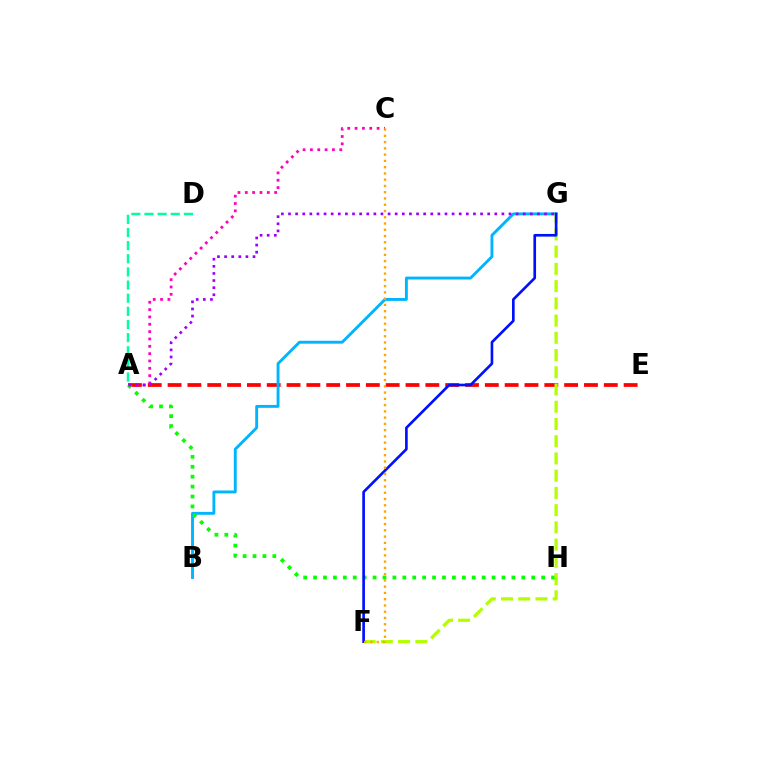{('A', 'E'): [{'color': '#ff0000', 'line_style': 'dashed', 'thickness': 2.69}], ('A', 'C'): [{'color': '#ff00bd', 'line_style': 'dotted', 'thickness': 1.99}], ('B', 'G'): [{'color': '#00b5ff', 'line_style': 'solid', 'thickness': 2.09}], ('A', 'H'): [{'color': '#08ff00', 'line_style': 'dotted', 'thickness': 2.69}], ('F', 'G'): [{'color': '#b3ff00', 'line_style': 'dashed', 'thickness': 2.34}, {'color': '#0010ff', 'line_style': 'solid', 'thickness': 1.91}], ('A', 'G'): [{'color': '#9b00ff', 'line_style': 'dotted', 'thickness': 1.93}], ('A', 'D'): [{'color': '#00ff9d', 'line_style': 'dashed', 'thickness': 1.79}], ('C', 'F'): [{'color': '#ffa500', 'line_style': 'dotted', 'thickness': 1.7}]}